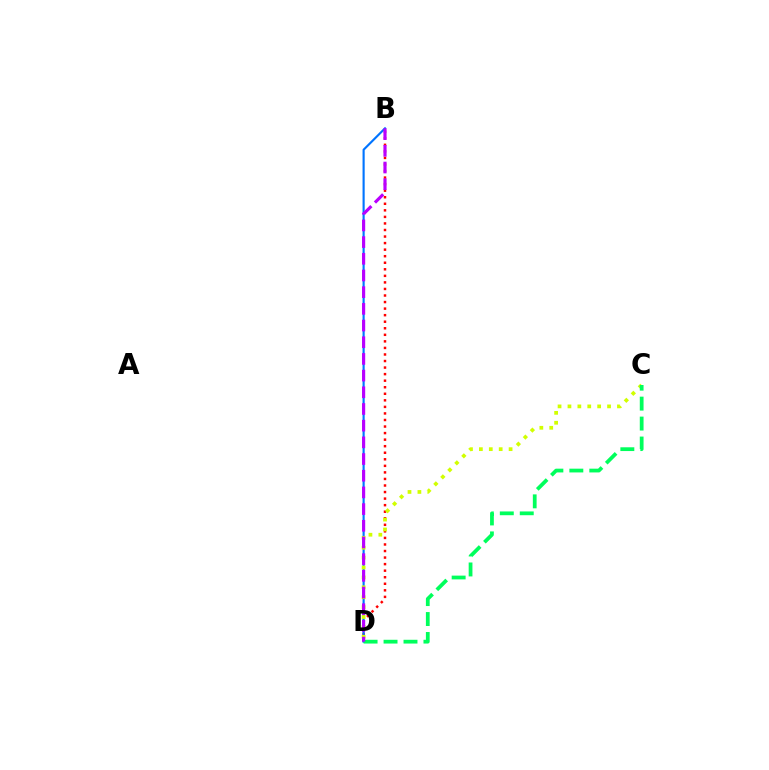{('B', 'D'): [{'color': '#ff0000', 'line_style': 'dotted', 'thickness': 1.78}, {'color': '#0074ff', 'line_style': 'solid', 'thickness': 1.54}, {'color': '#b900ff', 'line_style': 'dashed', 'thickness': 2.27}], ('C', 'D'): [{'color': '#d1ff00', 'line_style': 'dotted', 'thickness': 2.69}, {'color': '#00ff5c', 'line_style': 'dashed', 'thickness': 2.71}]}